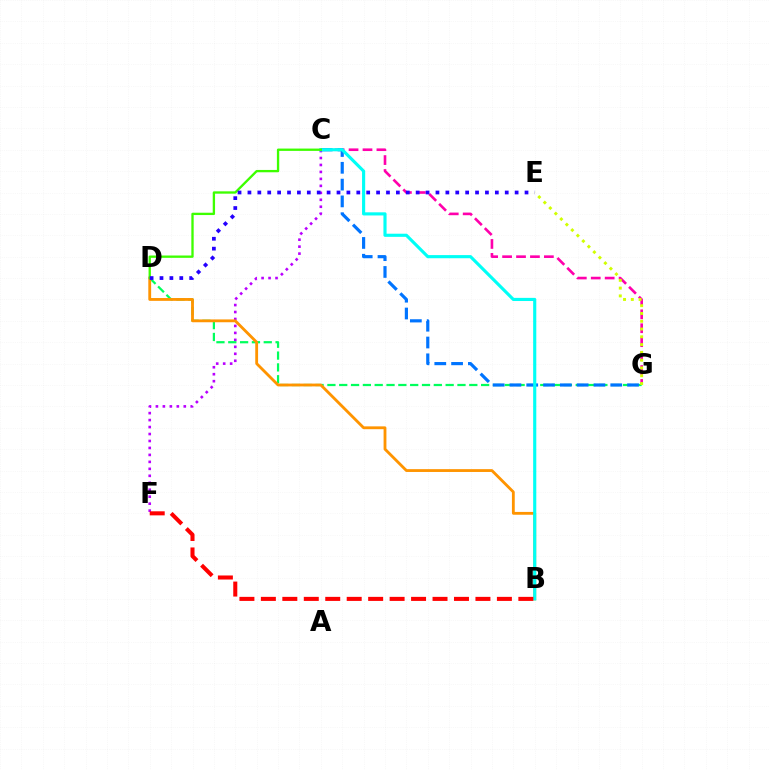{('C', 'G'): [{'color': '#ff00ac', 'line_style': 'dashed', 'thickness': 1.89}, {'color': '#0074ff', 'line_style': 'dashed', 'thickness': 2.28}], ('C', 'F'): [{'color': '#b900ff', 'line_style': 'dotted', 'thickness': 1.89}], ('D', 'G'): [{'color': '#00ff5c', 'line_style': 'dashed', 'thickness': 1.61}], ('B', 'D'): [{'color': '#ff9400', 'line_style': 'solid', 'thickness': 2.03}], ('E', 'G'): [{'color': '#d1ff00', 'line_style': 'dotted', 'thickness': 2.12}], ('B', 'C'): [{'color': '#00fff6', 'line_style': 'solid', 'thickness': 2.26}], ('C', 'D'): [{'color': '#3dff00', 'line_style': 'solid', 'thickness': 1.68}], ('D', 'E'): [{'color': '#2500ff', 'line_style': 'dotted', 'thickness': 2.69}], ('B', 'F'): [{'color': '#ff0000', 'line_style': 'dashed', 'thickness': 2.91}]}